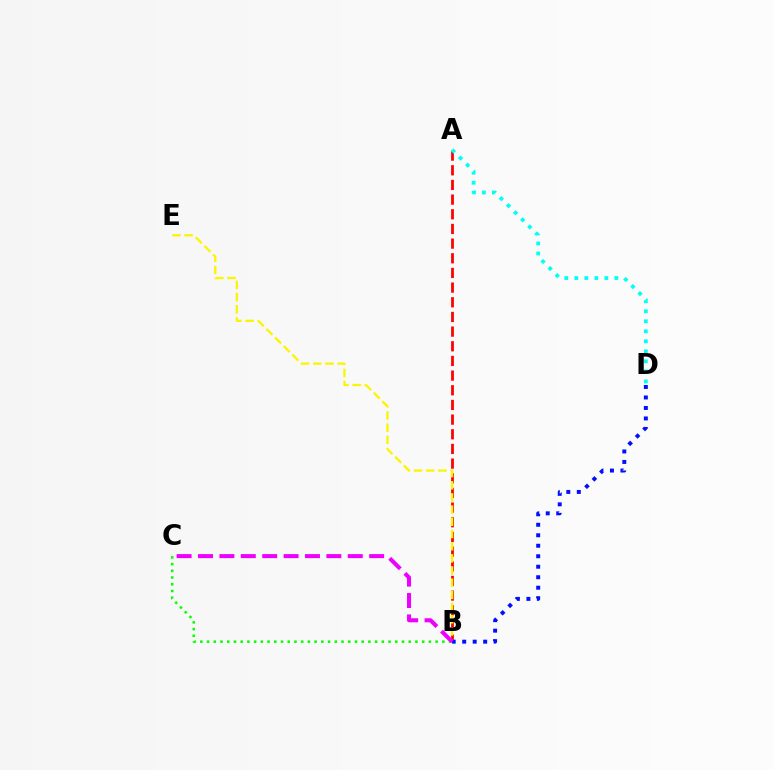{('A', 'B'): [{'color': '#ff0000', 'line_style': 'dashed', 'thickness': 1.99}], ('B', 'E'): [{'color': '#fcf500', 'line_style': 'dashed', 'thickness': 1.65}], ('B', 'D'): [{'color': '#0010ff', 'line_style': 'dotted', 'thickness': 2.85}], ('B', 'C'): [{'color': '#08ff00', 'line_style': 'dotted', 'thickness': 1.83}, {'color': '#ee00ff', 'line_style': 'dashed', 'thickness': 2.91}], ('A', 'D'): [{'color': '#00fff6', 'line_style': 'dotted', 'thickness': 2.72}]}